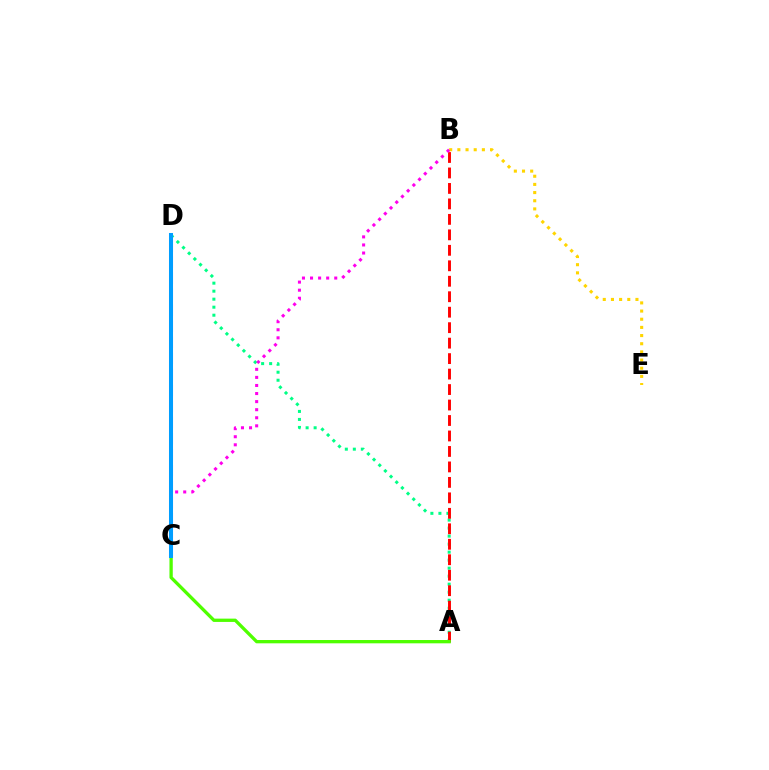{('C', 'D'): [{'color': '#3700ff', 'line_style': 'dashed', 'thickness': 2.18}, {'color': '#009eff', 'line_style': 'solid', 'thickness': 2.9}], ('A', 'D'): [{'color': '#00ff86', 'line_style': 'dotted', 'thickness': 2.18}], ('A', 'B'): [{'color': '#ff0000', 'line_style': 'dashed', 'thickness': 2.1}], ('B', 'E'): [{'color': '#ffd500', 'line_style': 'dotted', 'thickness': 2.22}], ('B', 'C'): [{'color': '#ff00ed', 'line_style': 'dotted', 'thickness': 2.19}], ('A', 'C'): [{'color': '#4fff00', 'line_style': 'solid', 'thickness': 2.38}]}